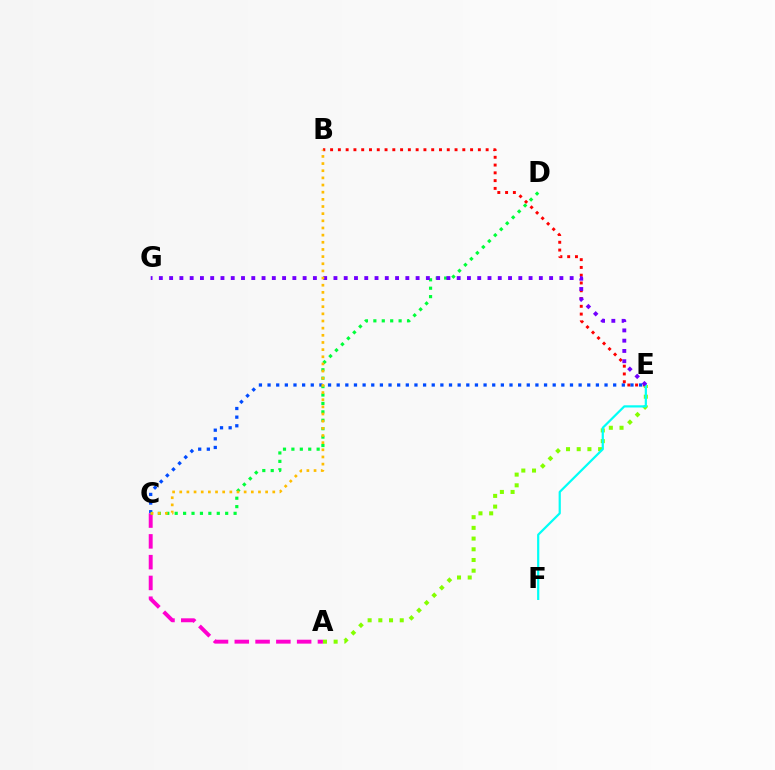{('C', 'E'): [{'color': '#004bff', 'line_style': 'dotted', 'thickness': 2.35}], ('B', 'E'): [{'color': '#ff0000', 'line_style': 'dotted', 'thickness': 2.11}], ('A', 'E'): [{'color': '#84ff00', 'line_style': 'dotted', 'thickness': 2.91}], ('E', 'F'): [{'color': '#00fff6', 'line_style': 'solid', 'thickness': 1.59}], ('A', 'C'): [{'color': '#ff00cf', 'line_style': 'dashed', 'thickness': 2.82}], ('C', 'D'): [{'color': '#00ff39', 'line_style': 'dotted', 'thickness': 2.29}], ('E', 'G'): [{'color': '#7200ff', 'line_style': 'dotted', 'thickness': 2.79}], ('B', 'C'): [{'color': '#ffbd00', 'line_style': 'dotted', 'thickness': 1.94}]}